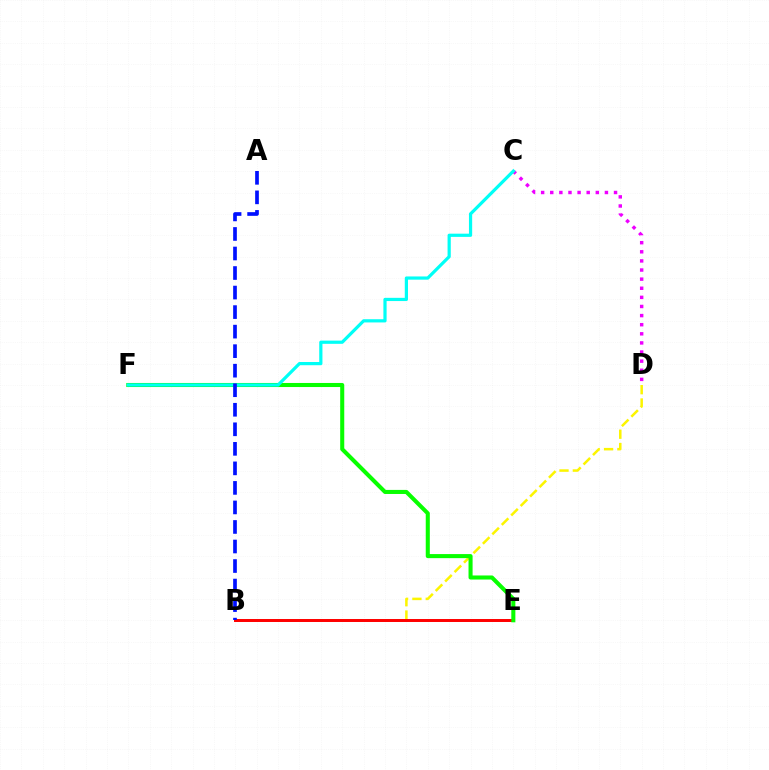{('B', 'D'): [{'color': '#fcf500', 'line_style': 'dashed', 'thickness': 1.81}], ('B', 'E'): [{'color': '#ff0000', 'line_style': 'solid', 'thickness': 2.14}], ('E', 'F'): [{'color': '#08ff00', 'line_style': 'solid', 'thickness': 2.93}], ('C', 'D'): [{'color': '#ee00ff', 'line_style': 'dotted', 'thickness': 2.48}], ('C', 'F'): [{'color': '#00fff6', 'line_style': 'solid', 'thickness': 2.31}], ('A', 'B'): [{'color': '#0010ff', 'line_style': 'dashed', 'thickness': 2.65}]}